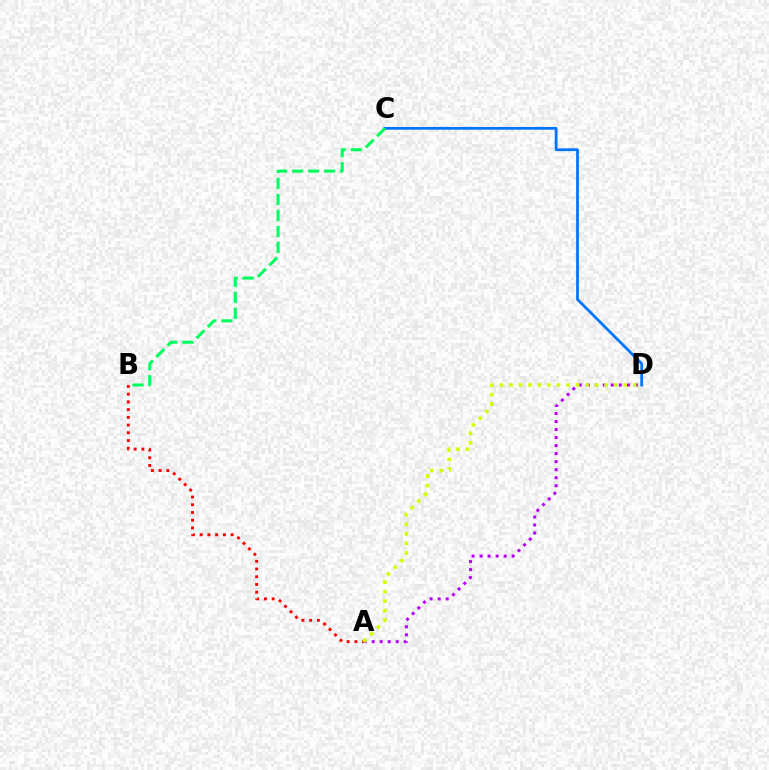{('C', 'D'): [{'color': '#0074ff', 'line_style': 'solid', 'thickness': 1.98}], ('A', 'D'): [{'color': '#b900ff', 'line_style': 'dotted', 'thickness': 2.18}, {'color': '#d1ff00', 'line_style': 'dotted', 'thickness': 2.59}], ('B', 'C'): [{'color': '#00ff5c', 'line_style': 'dashed', 'thickness': 2.17}], ('A', 'B'): [{'color': '#ff0000', 'line_style': 'dotted', 'thickness': 2.1}]}